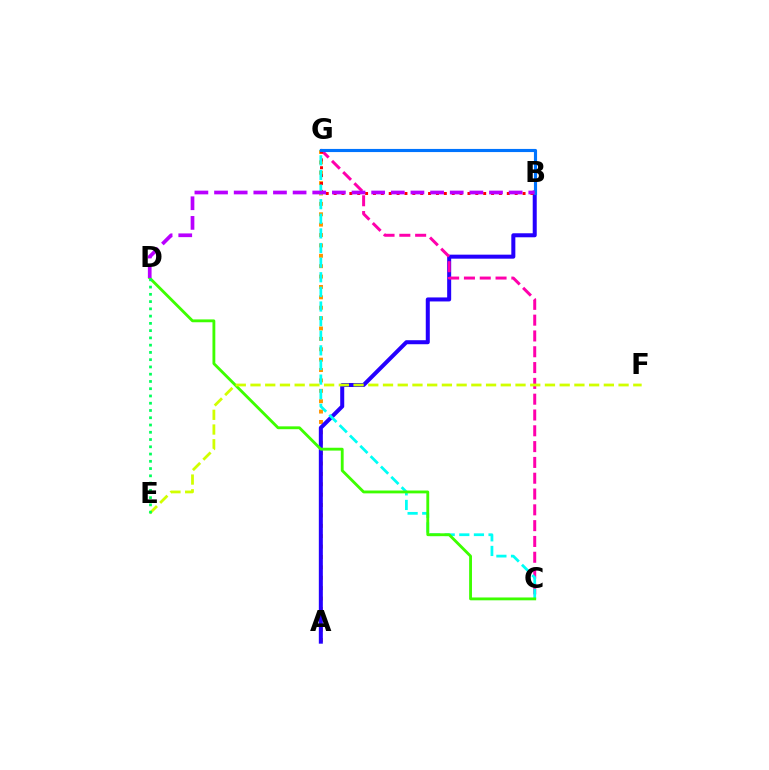{('A', 'G'): [{'color': '#ff9400', 'line_style': 'dotted', 'thickness': 2.82}], ('A', 'B'): [{'color': '#2500ff', 'line_style': 'solid', 'thickness': 2.89}], ('C', 'G'): [{'color': '#ff00ac', 'line_style': 'dashed', 'thickness': 2.15}, {'color': '#00fff6', 'line_style': 'dashed', 'thickness': 1.99}], ('B', 'G'): [{'color': '#ff0000', 'line_style': 'dotted', 'thickness': 2.14}, {'color': '#0074ff', 'line_style': 'solid', 'thickness': 2.26}], ('C', 'D'): [{'color': '#3dff00', 'line_style': 'solid', 'thickness': 2.05}], ('E', 'F'): [{'color': '#d1ff00', 'line_style': 'dashed', 'thickness': 2.0}], ('D', 'E'): [{'color': '#00ff5c', 'line_style': 'dotted', 'thickness': 1.97}], ('B', 'D'): [{'color': '#b900ff', 'line_style': 'dashed', 'thickness': 2.67}]}